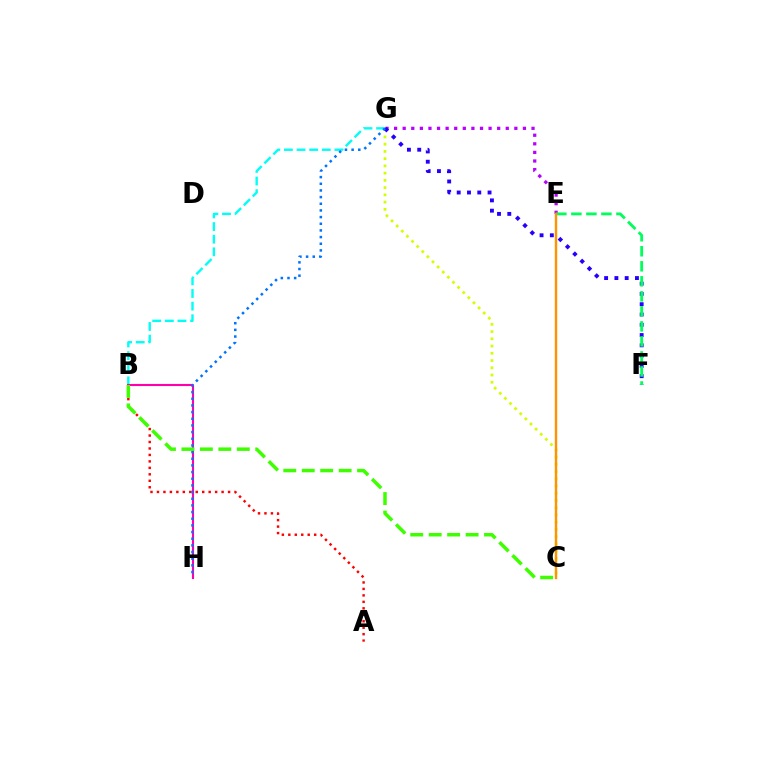{('C', 'G'): [{'color': '#d1ff00', 'line_style': 'dotted', 'thickness': 1.97}], ('A', 'B'): [{'color': '#ff0000', 'line_style': 'dotted', 'thickness': 1.76}], ('B', 'G'): [{'color': '#00fff6', 'line_style': 'dashed', 'thickness': 1.72}], ('E', 'G'): [{'color': '#b900ff', 'line_style': 'dotted', 'thickness': 2.33}], ('B', 'H'): [{'color': '#ff00ac', 'line_style': 'solid', 'thickness': 1.51}], ('F', 'G'): [{'color': '#2500ff', 'line_style': 'dotted', 'thickness': 2.79}], ('E', 'F'): [{'color': '#00ff5c', 'line_style': 'dashed', 'thickness': 2.04}], ('G', 'H'): [{'color': '#0074ff', 'line_style': 'dotted', 'thickness': 1.81}], ('C', 'E'): [{'color': '#ff9400', 'line_style': 'solid', 'thickness': 1.72}], ('B', 'C'): [{'color': '#3dff00', 'line_style': 'dashed', 'thickness': 2.51}]}